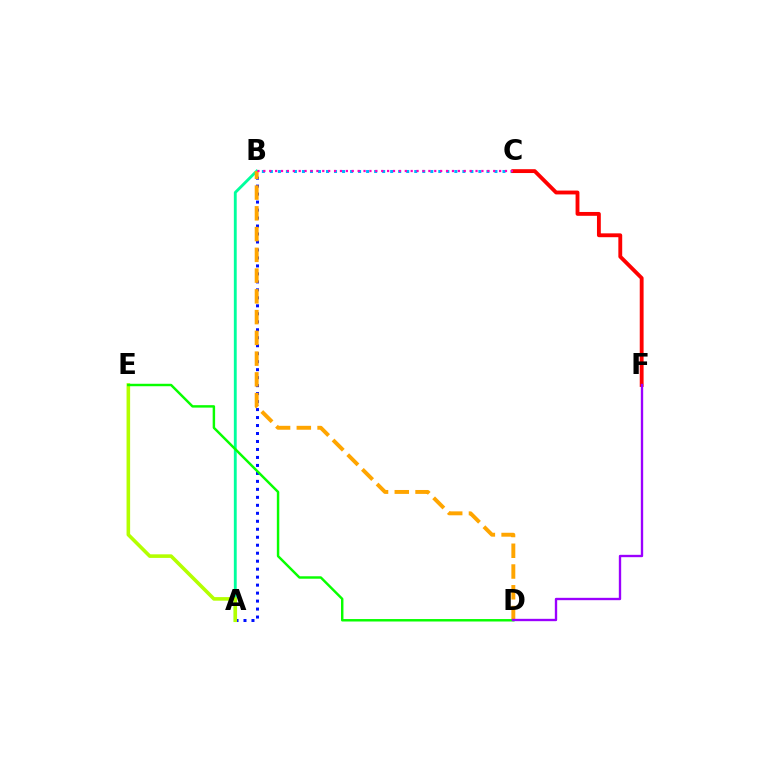{('A', 'B'): [{'color': '#0010ff', 'line_style': 'dotted', 'thickness': 2.17}, {'color': '#00ff9d', 'line_style': 'solid', 'thickness': 2.06}], ('B', 'D'): [{'color': '#ffa500', 'line_style': 'dashed', 'thickness': 2.82}], ('B', 'C'): [{'color': '#00b5ff', 'line_style': 'dotted', 'thickness': 2.18}, {'color': '#ff00bd', 'line_style': 'dotted', 'thickness': 1.6}], ('C', 'F'): [{'color': '#ff0000', 'line_style': 'solid', 'thickness': 2.77}], ('A', 'E'): [{'color': '#b3ff00', 'line_style': 'solid', 'thickness': 2.58}], ('D', 'E'): [{'color': '#08ff00', 'line_style': 'solid', 'thickness': 1.76}], ('D', 'F'): [{'color': '#9b00ff', 'line_style': 'solid', 'thickness': 1.69}]}